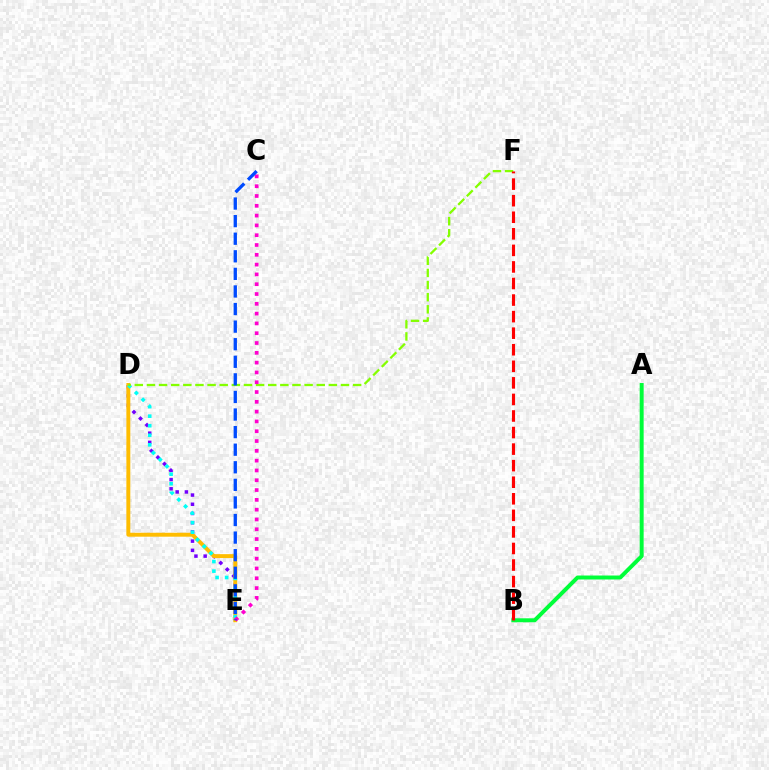{('D', 'E'): [{'color': '#7200ff', 'line_style': 'dotted', 'thickness': 2.5}, {'color': '#ffbd00', 'line_style': 'solid', 'thickness': 2.83}, {'color': '#00fff6', 'line_style': 'dotted', 'thickness': 2.6}], ('A', 'B'): [{'color': '#00ff39', 'line_style': 'solid', 'thickness': 2.85}], ('D', 'F'): [{'color': '#84ff00', 'line_style': 'dashed', 'thickness': 1.65}], ('B', 'F'): [{'color': '#ff0000', 'line_style': 'dashed', 'thickness': 2.25}], ('C', 'E'): [{'color': '#ff00cf', 'line_style': 'dotted', 'thickness': 2.66}, {'color': '#004bff', 'line_style': 'dashed', 'thickness': 2.39}]}